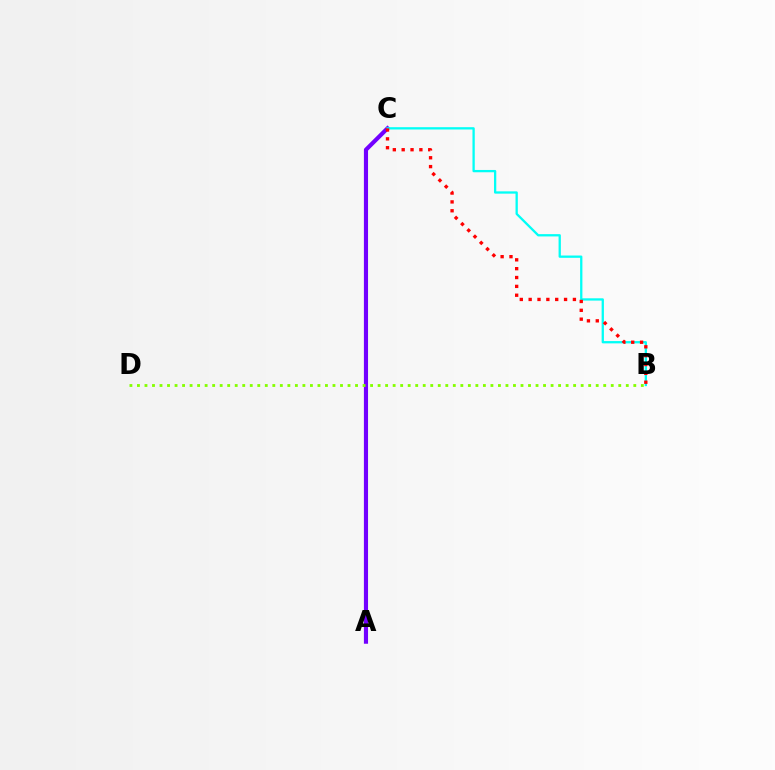{('A', 'C'): [{'color': '#7200ff', 'line_style': 'solid', 'thickness': 2.98}], ('B', 'C'): [{'color': '#00fff6', 'line_style': 'solid', 'thickness': 1.65}, {'color': '#ff0000', 'line_style': 'dotted', 'thickness': 2.4}], ('B', 'D'): [{'color': '#84ff00', 'line_style': 'dotted', 'thickness': 2.04}]}